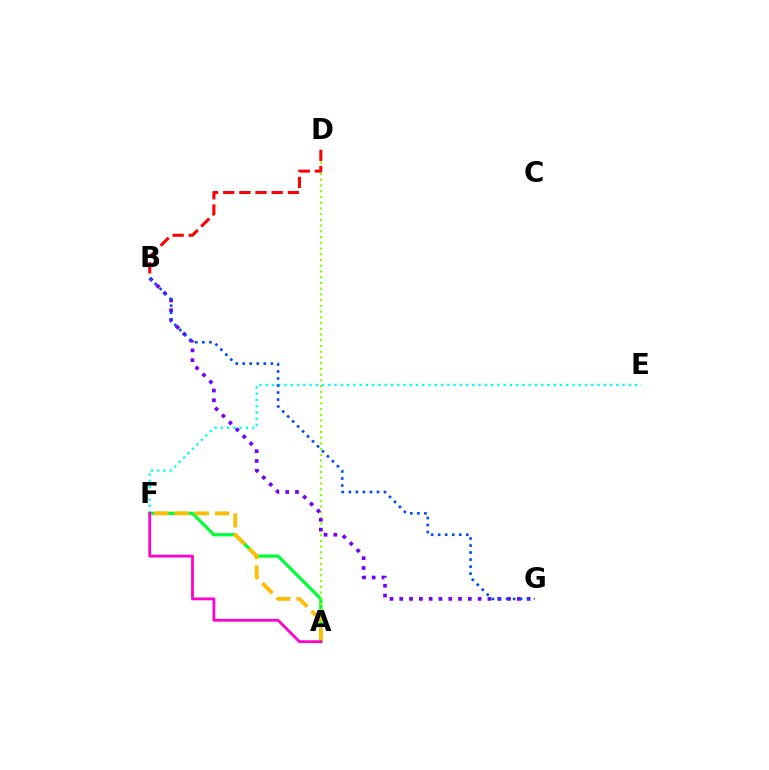{('A', 'F'): [{'color': '#00ff39', 'line_style': 'solid', 'thickness': 2.31}, {'color': '#ffbd00', 'line_style': 'dashed', 'thickness': 2.75}, {'color': '#ff00cf', 'line_style': 'solid', 'thickness': 2.0}], ('A', 'D'): [{'color': '#84ff00', 'line_style': 'dotted', 'thickness': 1.56}], ('B', 'D'): [{'color': '#ff0000', 'line_style': 'dashed', 'thickness': 2.19}], ('E', 'F'): [{'color': '#00fff6', 'line_style': 'dotted', 'thickness': 1.7}], ('B', 'G'): [{'color': '#7200ff', 'line_style': 'dotted', 'thickness': 2.66}, {'color': '#004bff', 'line_style': 'dotted', 'thickness': 1.91}]}